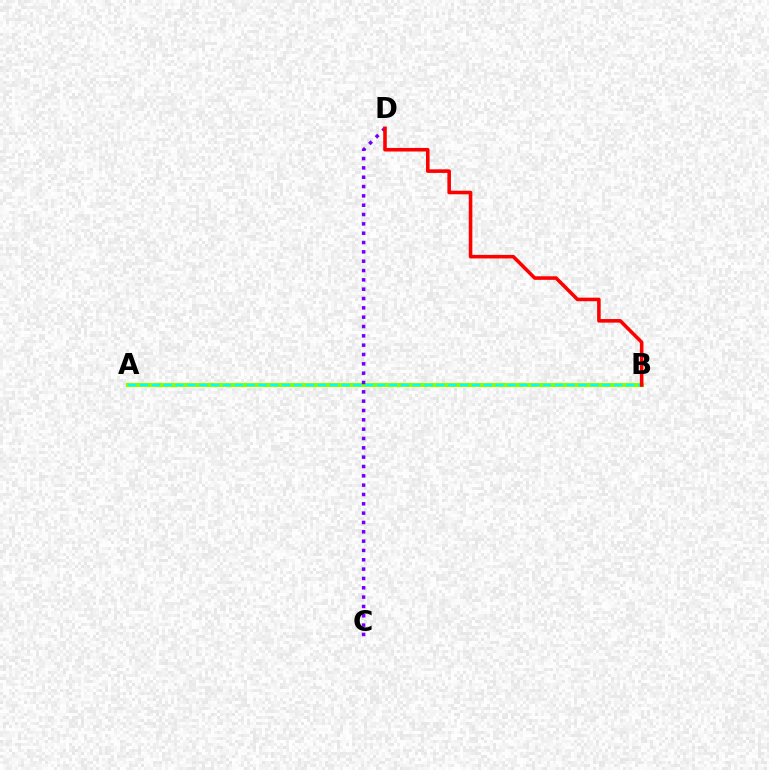{('A', 'B'): [{'color': '#84ff00', 'line_style': 'solid', 'thickness': 2.91}, {'color': '#00fff6', 'line_style': 'dashed', 'thickness': 1.61}], ('C', 'D'): [{'color': '#7200ff', 'line_style': 'dotted', 'thickness': 2.54}], ('B', 'D'): [{'color': '#ff0000', 'line_style': 'solid', 'thickness': 2.57}]}